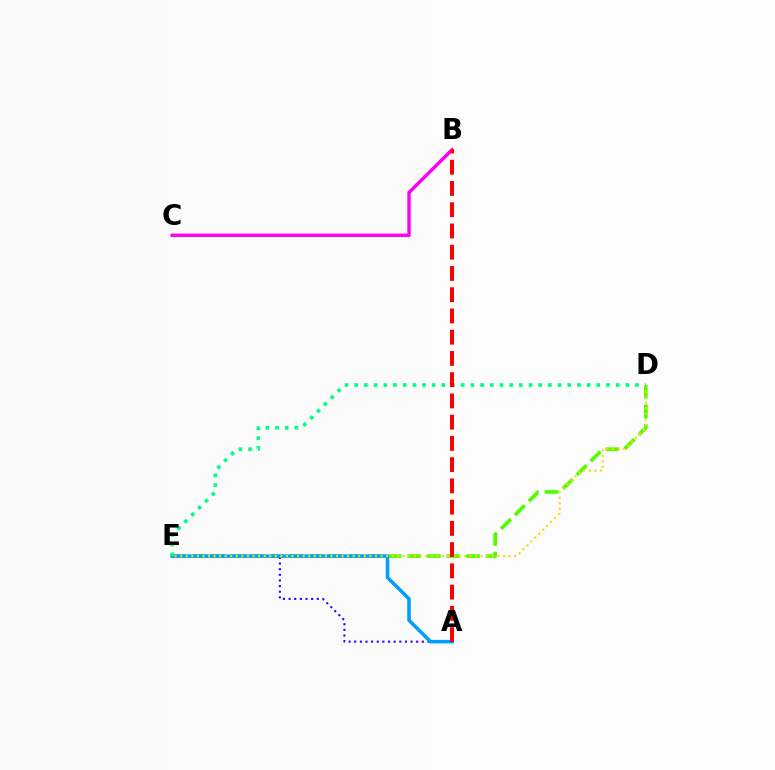{('A', 'E'): [{'color': '#3700ff', 'line_style': 'dotted', 'thickness': 1.53}, {'color': '#009eff', 'line_style': 'solid', 'thickness': 2.54}], ('D', 'E'): [{'color': '#4fff00', 'line_style': 'dashed', 'thickness': 2.66}, {'color': '#ffd500', 'line_style': 'dotted', 'thickness': 1.51}, {'color': '#00ff86', 'line_style': 'dotted', 'thickness': 2.63}], ('B', 'C'): [{'color': '#ff00ed', 'line_style': 'solid', 'thickness': 2.46}], ('A', 'B'): [{'color': '#ff0000', 'line_style': 'dashed', 'thickness': 2.89}]}